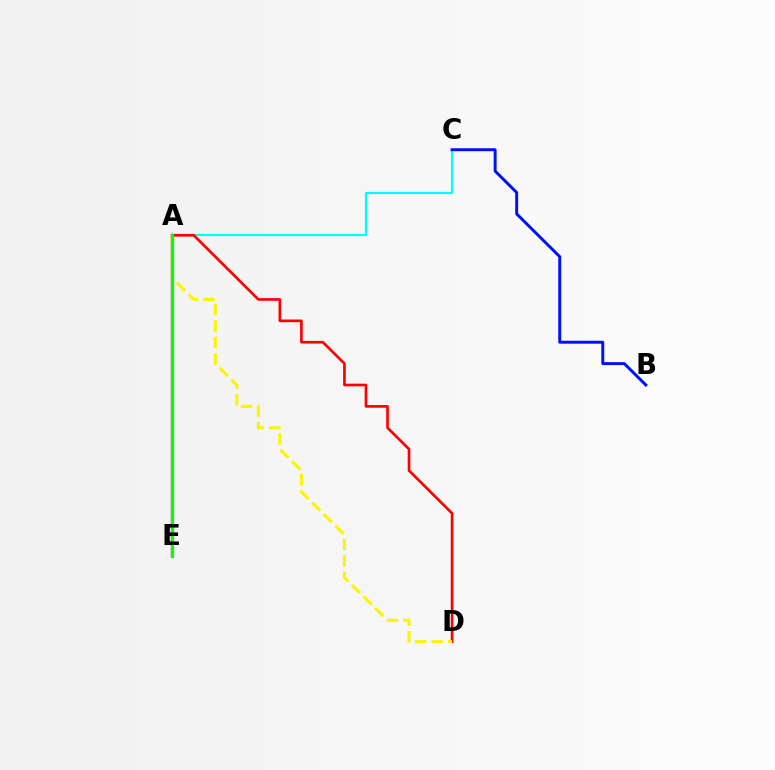{('A', 'E'): [{'color': '#ee00ff', 'line_style': 'solid', 'thickness': 1.67}, {'color': '#08ff00', 'line_style': 'solid', 'thickness': 2.33}], ('A', 'C'): [{'color': '#00fff6', 'line_style': 'solid', 'thickness': 1.56}], ('A', 'D'): [{'color': '#ff0000', 'line_style': 'solid', 'thickness': 1.91}, {'color': '#fcf500', 'line_style': 'dashed', 'thickness': 2.24}], ('B', 'C'): [{'color': '#0010ff', 'line_style': 'solid', 'thickness': 2.12}]}